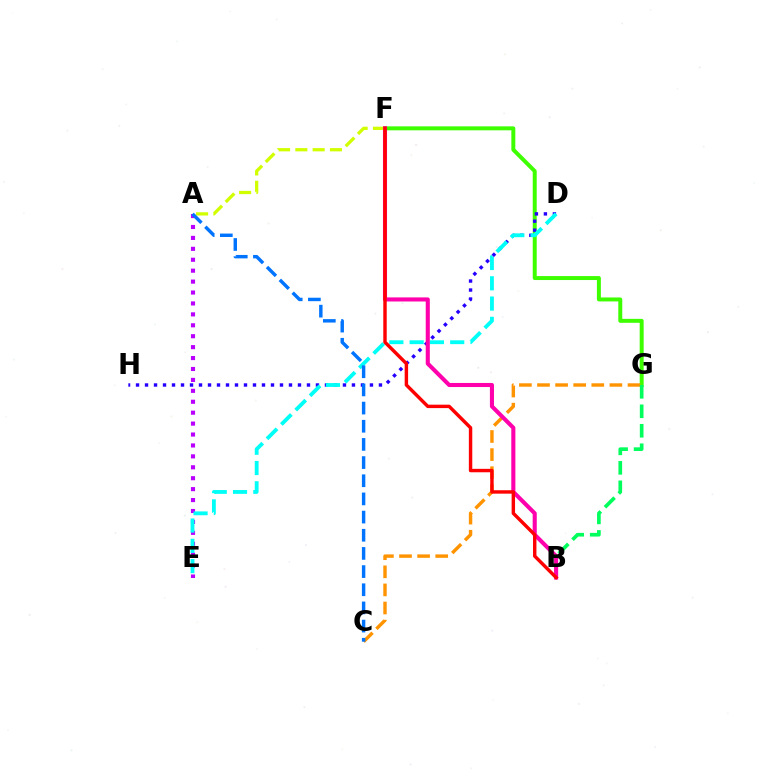{('F', 'G'): [{'color': '#3dff00', 'line_style': 'solid', 'thickness': 2.85}], ('A', 'E'): [{'color': '#b900ff', 'line_style': 'dotted', 'thickness': 2.97}], ('C', 'G'): [{'color': '#ff9400', 'line_style': 'dashed', 'thickness': 2.46}], ('B', 'G'): [{'color': '#00ff5c', 'line_style': 'dashed', 'thickness': 2.65}], ('A', 'F'): [{'color': '#d1ff00', 'line_style': 'dashed', 'thickness': 2.35}], ('D', 'H'): [{'color': '#2500ff', 'line_style': 'dotted', 'thickness': 2.44}], ('D', 'E'): [{'color': '#00fff6', 'line_style': 'dashed', 'thickness': 2.76}], ('B', 'F'): [{'color': '#ff00ac', 'line_style': 'solid', 'thickness': 2.93}, {'color': '#ff0000', 'line_style': 'solid', 'thickness': 2.47}], ('A', 'C'): [{'color': '#0074ff', 'line_style': 'dashed', 'thickness': 2.47}]}